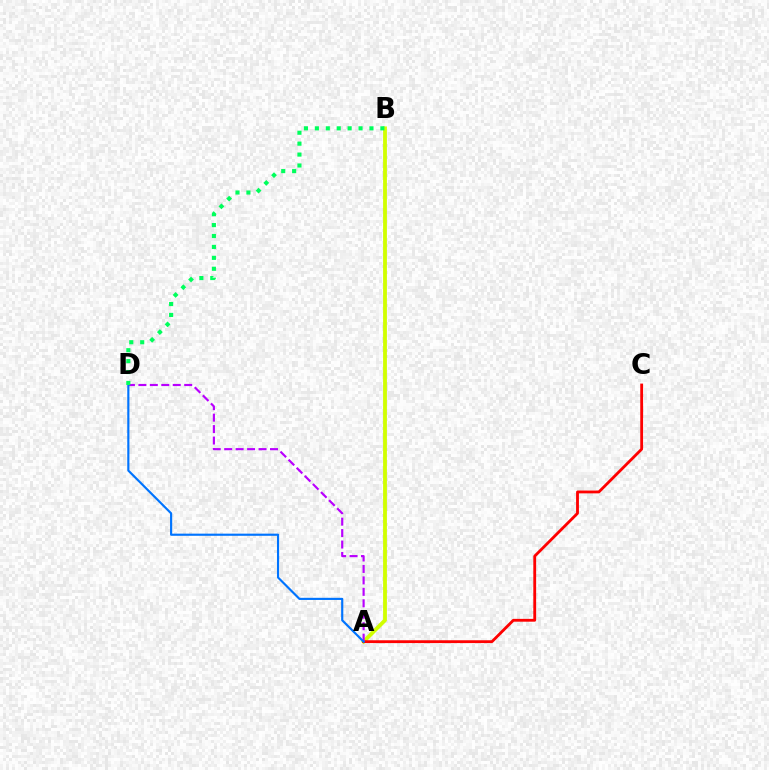{('A', 'B'): [{'color': '#d1ff00', 'line_style': 'solid', 'thickness': 2.74}], ('A', 'C'): [{'color': '#ff0000', 'line_style': 'solid', 'thickness': 2.03}], ('A', 'D'): [{'color': '#b900ff', 'line_style': 'dashed', 'thickness': 1.56}, {'color': '#0074ff', 'line_style': 'solid', 'thickness': 1.55}], ('B', 'D'): [{'color': '#00ff5c', 'line_style': 'dotted', 'thickness': 2.97}]}